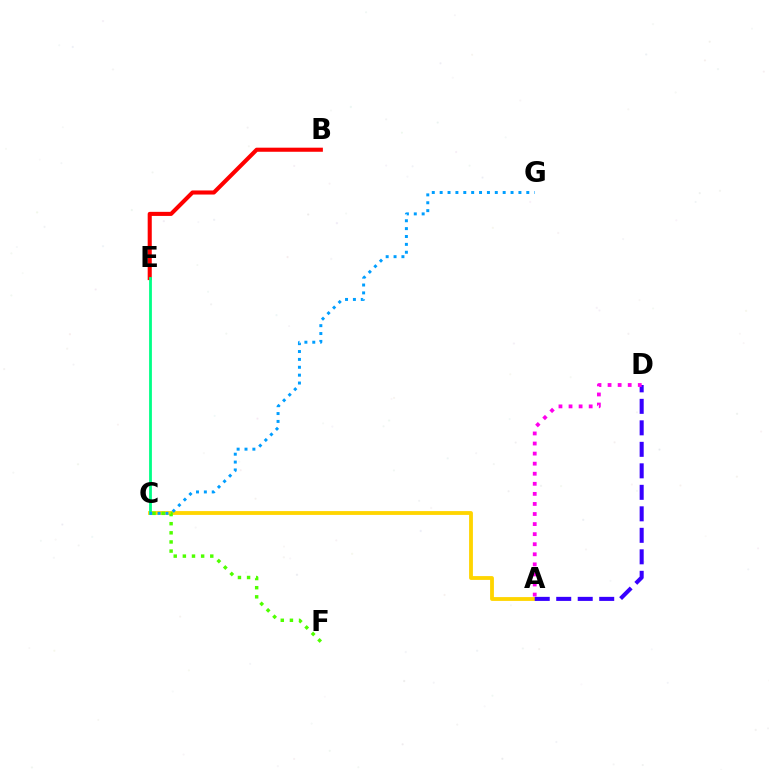{('A', 'C'): [{'color': '#ffd500', 'line_style': 'solid', 'thickness': 2.75}], ('B', 'E'): [{'color': '#ff0000', 'line_style': 'solid', 'thickness': 2.94}], ('C', 'E'): [{'color': '#00ff86', 'line_style': 'solid', 'thickness': 2.01}], ('C', 'G'): [{'color': '#009eff', 'line_style': 'dotted', 'thickness': 2.14}], ('A', 'D'): [{'color': '#3700ff', 'line_style': 'dashed', 'thickness': 2.92}, {'color': '#ff00ed', 'line_style': 'dotted', 'thickness': 2.74}], ('C', 'F'): [{'color': '#4fff00', 'line_style': 'dotted', 'thickness': 2.48}]}